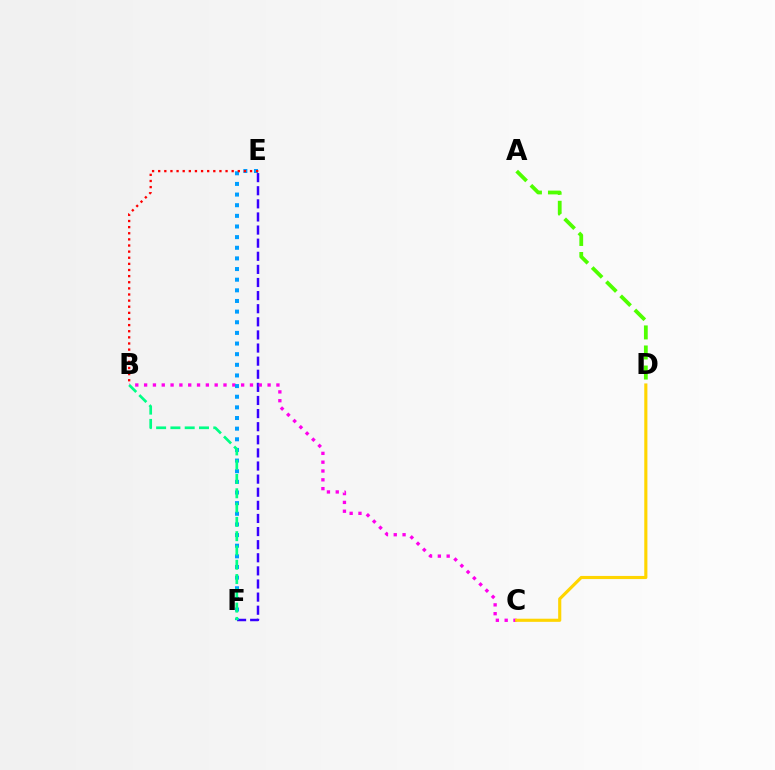{('E', 'F'): [{'color': '#3700ff', 'line_style': 'dashed', 'thickness': 1.78}, {'color': '#009eff', 'line_style': 'dotted', 'thickness': 2.89}], ('B', 'C'): [{'color': '#ff00ed', 'line_style': 'dotted', 'thickness': 2.4}], ('B', 'E'): [{'color': '#ff0000', 'line_style': 'dotted', 'thickness': 1.66}], ('A', 'D'): [{'color': '#4fff00', 'line_style': 'dashed', 'thickness': 2.72}], ('C', 'D'): [{'color': '#ffd500', 'line_style': 'solid', 'thickness': 2.25}], ('B', 'F'): [{'color': '#00ff86', 'line_style': 'dashed', 'thickness': 1.94}]}